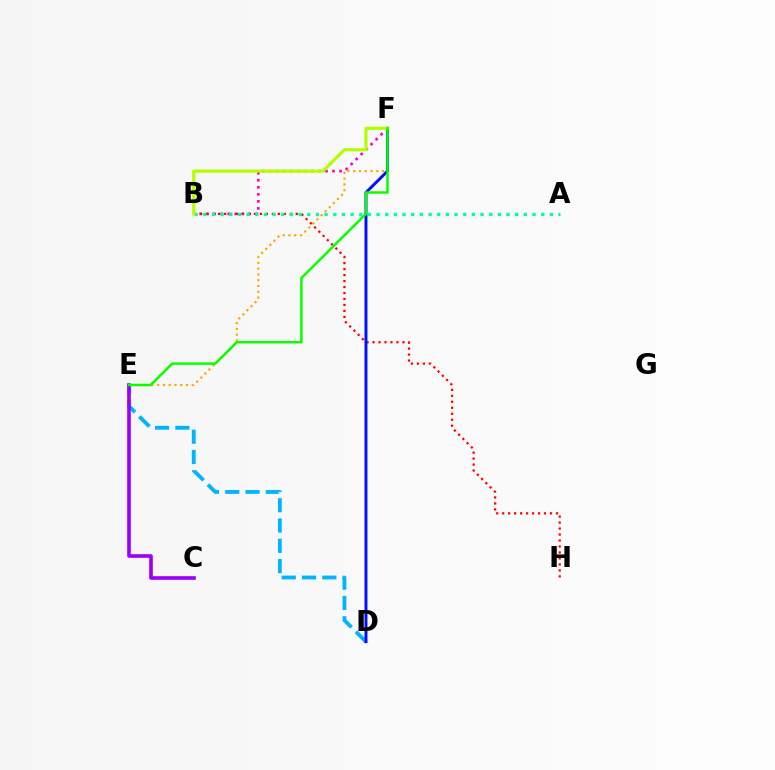{('D', 'E'): [{'color': '#00b5ff', 'line_style': 'dashed', 'thickness': 2.76}], ('C', 'E'): [{'color': '#9b00ff', 'line_style': 'solid', 'thickness': 2.62}], ('E', 'F'): [{'color': '#ffa500', 'line_style': 'dotted', 'thickness': 1.57}, {'color': '#08ff00', 'line_style': 'solid', 'thickness': 1.78}], ('B', 'F'): [{'color': '#ff00bd', 'line_style': 'dotted', 'thickness': 1.91}, {'color': '#b3ff00', 'line_style': 'solid', 'thickness': 2.29}], ('B', 'H'): [{'color': '#ff0000', 'line_style': 'dotted', 'thickness': 1.62}], ('D', 'F'): [{'color': '#0010ff', 'line_style': 'solid', 'thickness': 2.12}], ('A', 'B'): [{'color': '#00ff9d', 'line_style': 'dotted', 'thickness': 2.35}]}